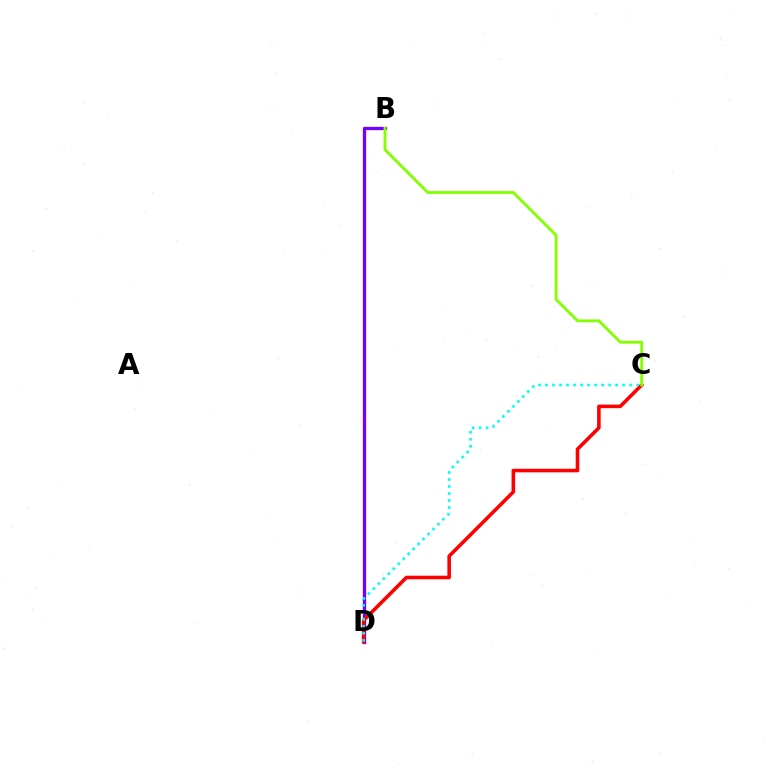{('B', 'D'): [{'color': '#7200ff', 'line_style': 'solid', 'thickness': 2.38}], ('C', 'D'): [{'color': '#ff0000', 'line_style': 'solid', 'thickness': 2.57}, {'color': '#00fff6', 'line_style': 'dotted', 'thickness': 1.9}], ('B', 'C'): [{'color': '#84ff00', 'line_style': 'solid', 'thickness': 2.05}]}